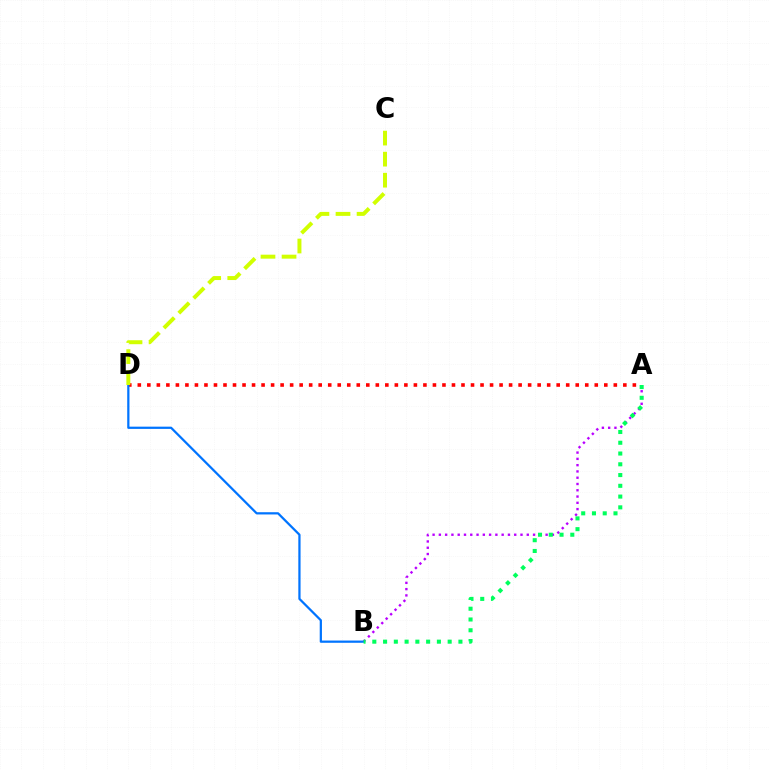{('A', 'B'): [{'color': '#b900ff', 'line_style': 'dotted', 'thickness': 1.71}, {'color': '#00ff5c', 'line_style': 'dotted', 'thickness': 2.92}], ('A', 'D'): [{'color': '#ff0000', 'line_style': 'dotted', 'thickness': 2.59}], ('B', 'D'): [{'color': '#0074ff', 'line_style': 'solid', 'thickness': 1.61}], ('C', 'D'): [{'color': '#d1ff00', 'line_style': 'dashed', 'thickness': 2.86}]}